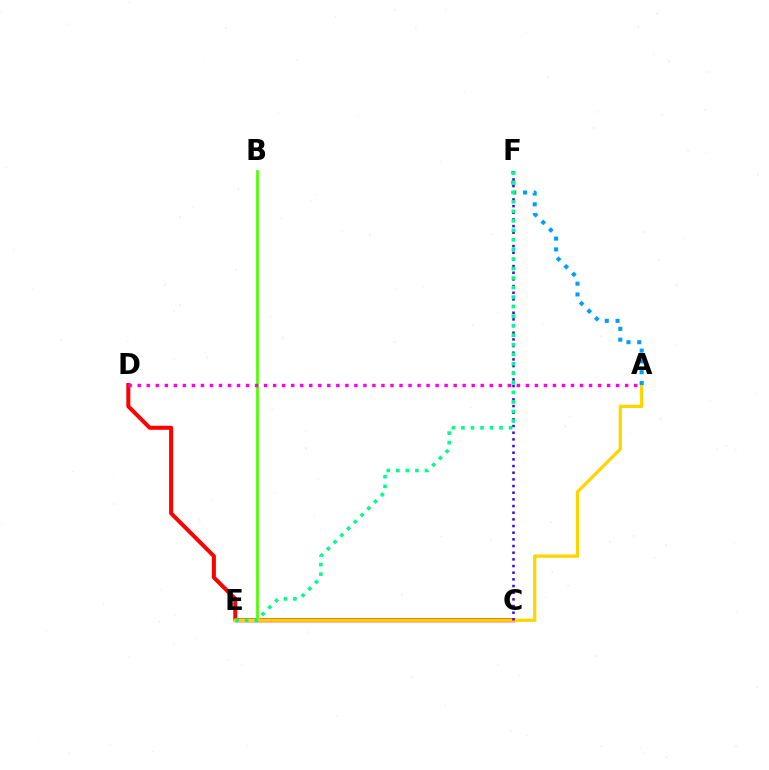{('C', 'D'): [{'color': '#ff0000', 'line_style': 'solid', 'thickness': 2.89}], ('B', 'E'): [{'color': '#4fff00', 'line_style': 'solid', 'thickness': 1.95}], ('A', 'E'): [{'color': '#ffd500', 'line_style': 'solid', 'thickness': 2.35}], ('A', 'F'): [{'color': '#009eff', 'line_style': 'dotted', 'thickness': 2.93}], ('C', 'F'): [{'color': '#3700ff', 'line_style': 'dotted', 'thickness': 1.81}], ('E', 'F'): [{'color': '#00ff86', 'line_style': 'dotted', 'thickness': 2.59}], ('A', 'D'): [{'color': '#ff00ed', 'line_style': 'dotted', 'thickness': 2.45}]}